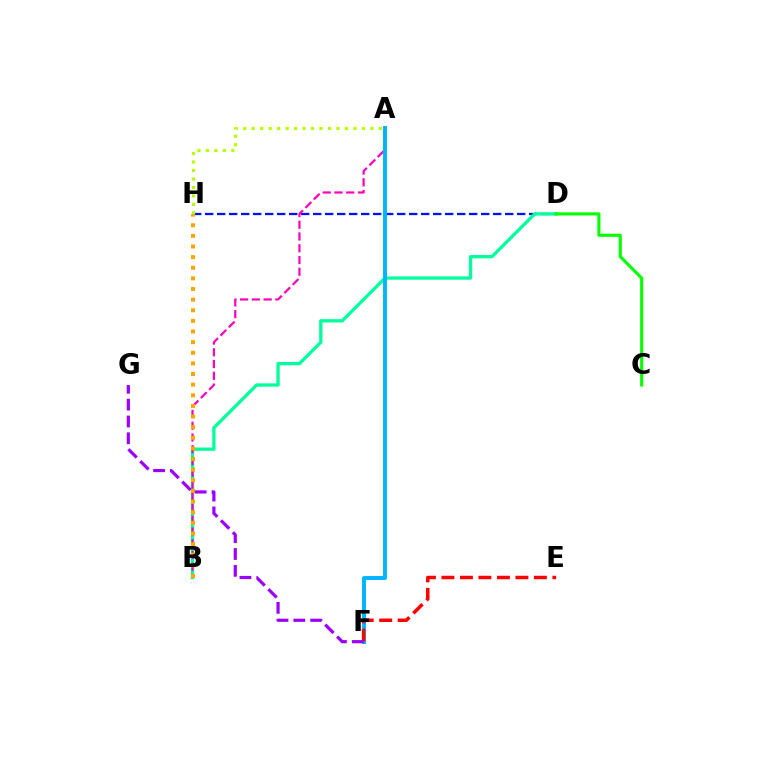{('D', 'H'): [{'color': '#0010ff', 'line_style': 'dashed', 'thickness': 1.63}], ('A', 'H'): [{'color': '#b3ff00', 'line_style': 'dotted', 'thickness': 2.3}], ('B', 'D'): [{'color': '#00ff9d', 'line_style': 'solid', 'thickness': 2.38}], ('A', 'B'): [{'color': '#ff00bd', 'line_style': 'dashed', 'thickness': 1.6}], ('B', 'H'): [{'color': '#ffa500', 'line_style': 'dotted', 'thickness': 2.89}], ('A', 'F'): [{'color': '#00b5ff', 'line_style': 'solid', 'thickness': 2.83}], ('E', 'F'): [{'color': '#ff0000', 'line_style': 'dashed', 'thickness': 2.51}], ('C', 'D'): [{'color': '#08ff00', 'line_style': 'solid', 'thickness': 2.25}], ('F', 'G'): [{'color': '#9b00ff', 'line_style': 'dashed', 'thickness': 2.29}]}